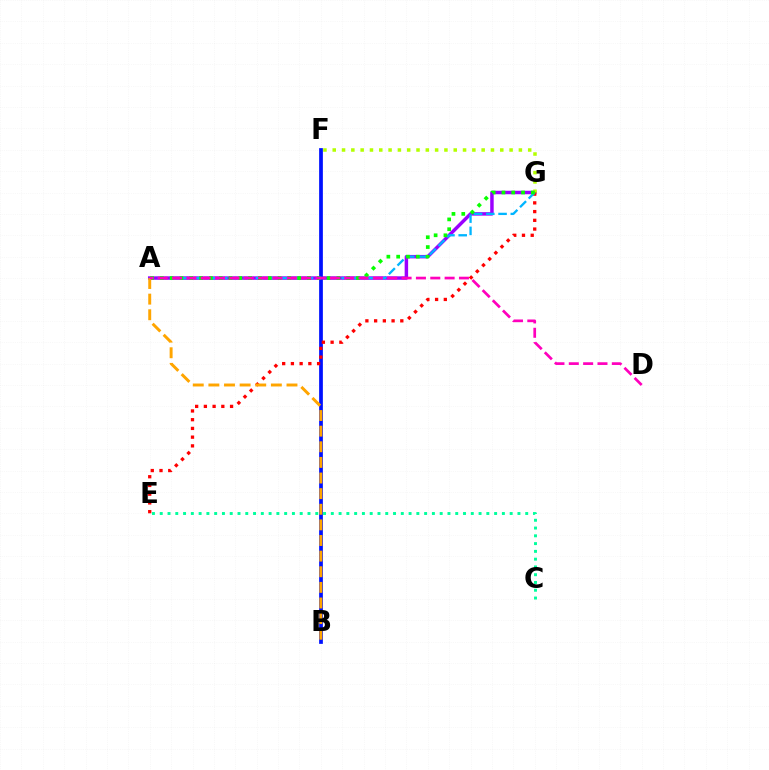{('A', 'G'): [{'color': '#9b00ff', 'line_style': 'solid', 'thickness': 2.5}, {'color': '#00b5ff', 'line_style': 'dashed', 'thickness': 1.66}, {'color': '#08ff00', 'line_style': 'dotted', 'thickness': 2.66}], ('B', 'F'): [{'color': '#0010ff', 'line_style': 'solid', 'thickness': 2.69}], ('F', 'G'): [{'color': '#b3ff00', 'line_style': 'dotted', 'thickness': 2.53}], ('E', 'G'): [{'color': '#ff0000', 'line_style': 'dotted', 'thickness': 2.37}], ('A', 'B'): [{'color': '#ffa500', 'line_style': 'dashed', 'thickness': 2.12}], ('A', 'D'): [{'color': '#ff00bd', 'line_style': 'dashed', 'thickness': 1.95}], ('C', 'E'): [{'color': '#00ff9d', 'line_style': 'dotted', 'thickness': 2.11}]}